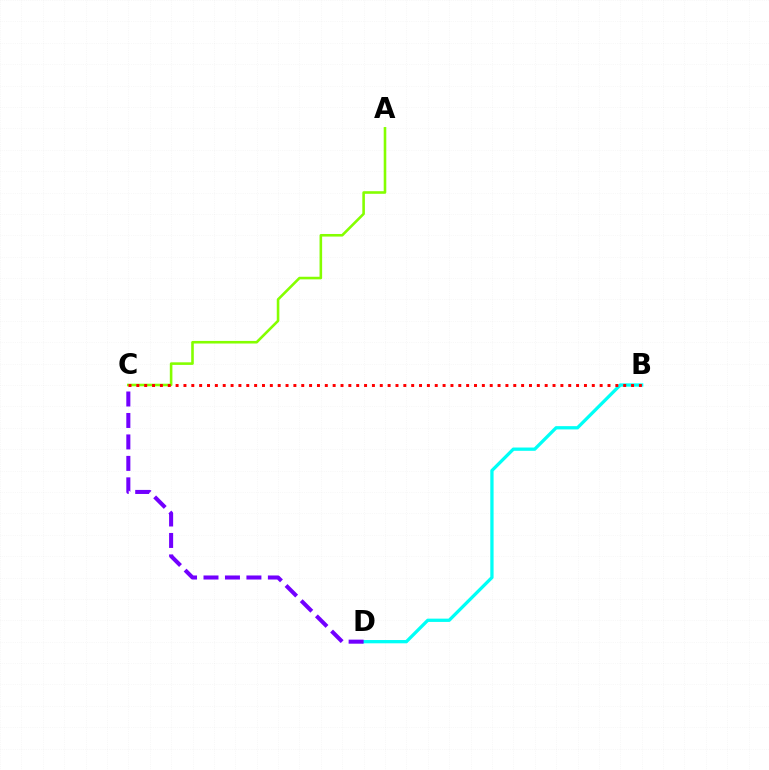{('B', 'D'): [{'color': '#00fff6', 'line_style': 'solid', 'thickness': 2.36}], ('C', 'D'): [{'color': '#7200ff', 'line_style': 'dashed', 'thickness': 2.92}], ('A', 'C'): [{'color': '#84ff00', 'line_style': 'solid', 'thickness': 1.87}], ('B', 'C'): [{'color': '#ff0000', 'line_style': 'dotted', 'thickness': 2.13}]}